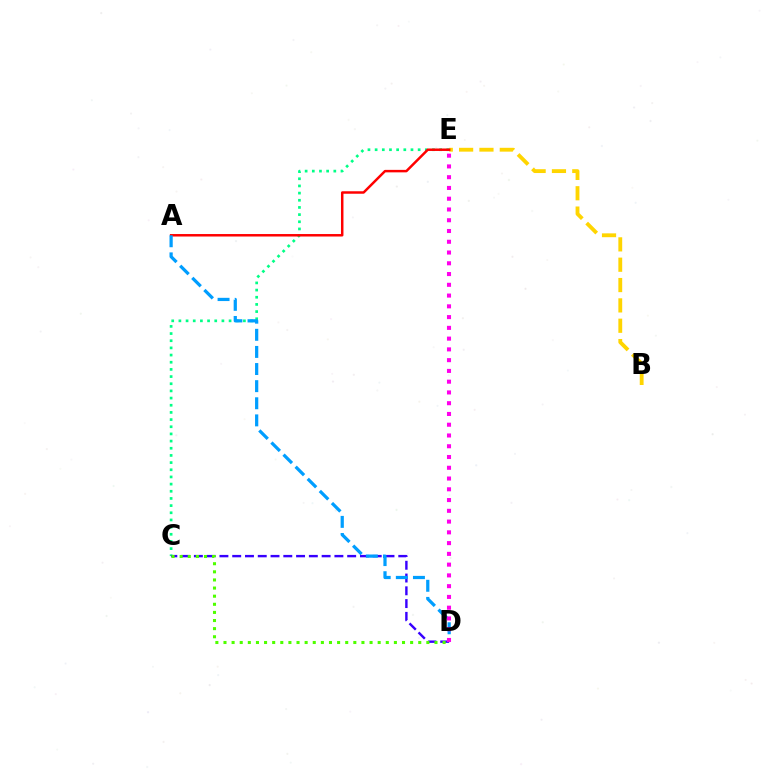{('B', 'E'): [{'color': '#ffd500', 'line_style': 'dashed', 'thickness': 2.76}], ('C', 'E'): [{'color': '#00ff86', 'line_style': 'dotted', 'thickness': 1.95}], ('C', 'D'): [{'color': '#3700ff', 'line_style': 'dashed', 'thickness': 1.74}, {'color': '#4fff00', 'line_style': 'dotted', 'thickness': 2.2}], ('A', 'E'): [{'color': '#ff0000', 'line_style': 'solid', 'thickness': 1.78}], ('A', 'D'): [{'color': '#009eff', 'line_style': 'dashed', 'thickness': 2.33}], ('D', 'E'): [{'color': '#ff00ed', 'line_style': 'dotted', 'thickness': 2.92}]}